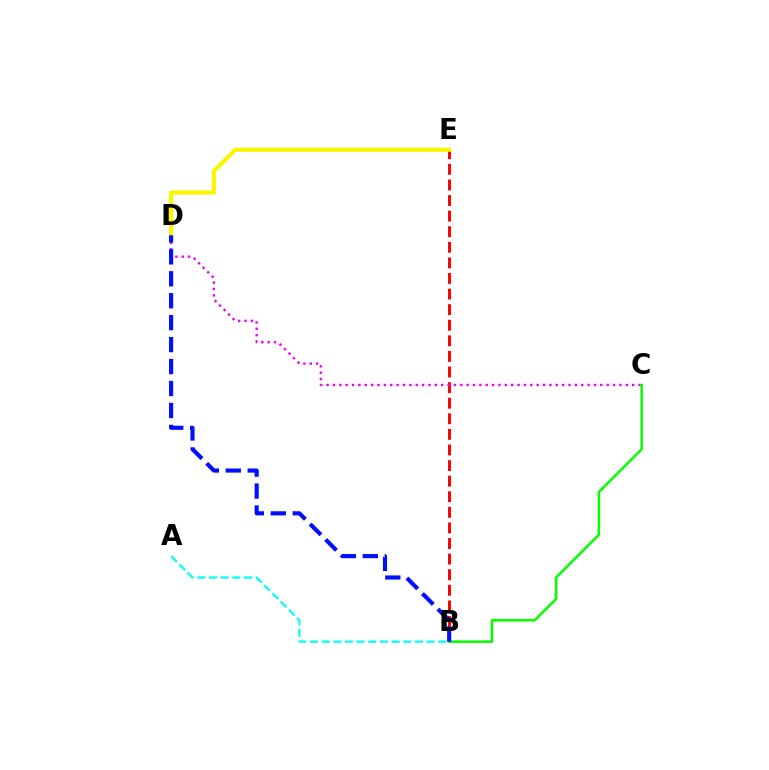{('B', 'E'): [{'color': '#ff0000', 'line_style': 'dashed', 'thickness': 2.12}], ('C', 'D'): [{'color': '#ee00ff', 'line_style': 'dotted', 'thickness': 1.73}], ('D', 'E'): [{'color': '#fcf500', 'line_style': 'solid', 'thickness': 3.0}], ('B', 'C'): [{'color': '#08ff00', 'line_style': 'solid', 'thickness': 1.83}], ('A', 'B'): [{'color': '#00fff6', 'line_style': 'dashed', 'thickness': 1.59}], ('B', 'D'): [{'color': '#0010ff', 'line_style': 'dashed', 'thickness': 2.98}]}